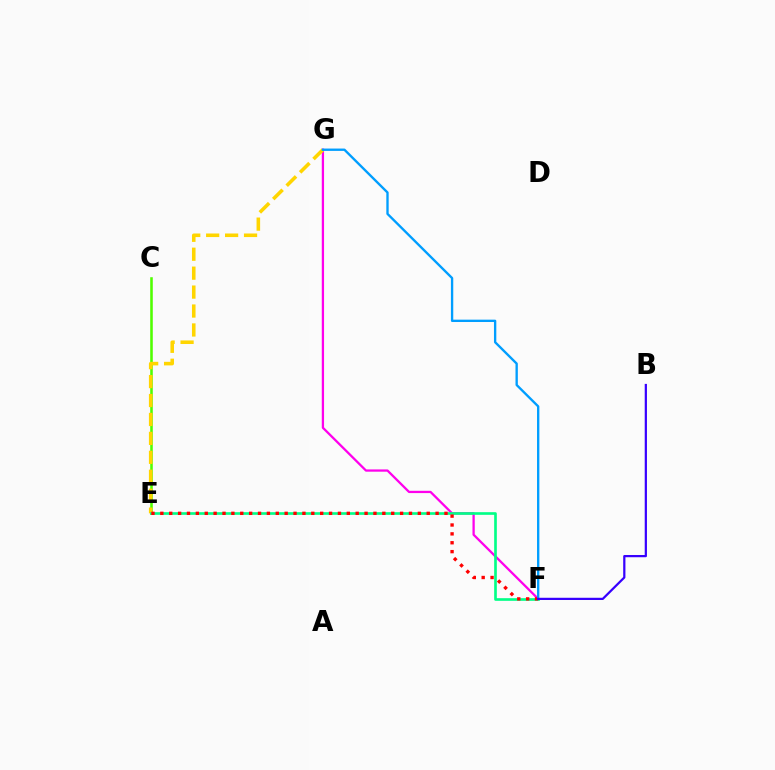{('F', 'G'): [{'color': '#ff00ed', 'line_style': 'solid', 'thickness': 1.64}, {'color': '#009eff', 'line_style': 'solid', 'thickness': 1.69}], ('C', 'E'): [{'color': '#4fff00', 'line_style': 'solid', 'thickness': 1.85}], ('E', 'G'): [{'color': '#ffd500', 'line_style': 'dashed', 'thickness': 2.57}], ('E', 'F'): [{'color': '#00ff86', 'line_style': 'solid', 'thickness': 1.91}, {'color': '#ff0000', 'line_style': 'dotted', 'thickness': 2.41}], ('B', 'F'): [{'color': '#3700ff', 'line_style': 'solid', 'thickness': 1.6}]}